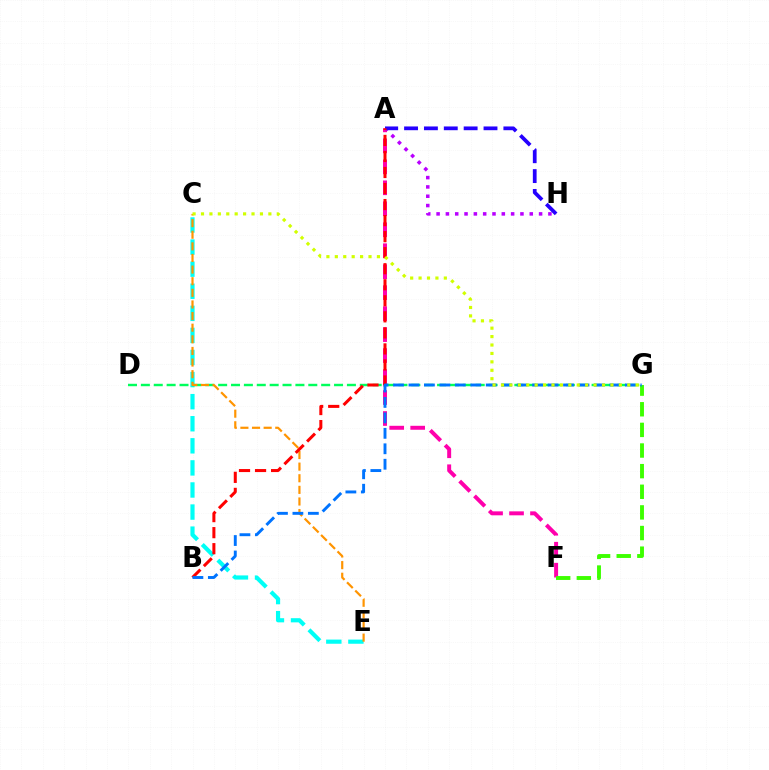{('A', 'H'): [{'color': '#b900ff', 'line_style': 'dotted', 'thickness': 2.53}, {'color': '#2500ff', 'line_style': 'dashed', 'thickness': 2.7}], ('A', 'F'): [{'color': '#ff00ac', 'line_style': 'dashed', 'thickness': 2.85}], ('C', 'E'): [{'color': '#00fff6', 'line_style': 'dashed', 'thickness': 3.0}, {'color': '#ff9400', 'line_style': 'dashed', 'thickness': 1.58}], ('F', 'G'): [{'color': '#3dff00', 'line_style': 'dashed', 'thickness': 2.8}], ('D', 'G'): [{'color': '#00ff5c', 'line_style': 'dashed', 'thickness': 1.75}], ('A', 'B'): [{'color': '#ff0000', 'line_style': 'dashed', 'thickness': 2.18}], ('B', 'G'): [{'color': '#0074ff', 'line_style': 'dashed', 'thickness': 2.1}], ('C', 'G'): [{'color': '#d1ff00', 'line_style': 'dotted', 'thickness': 2.29}]}